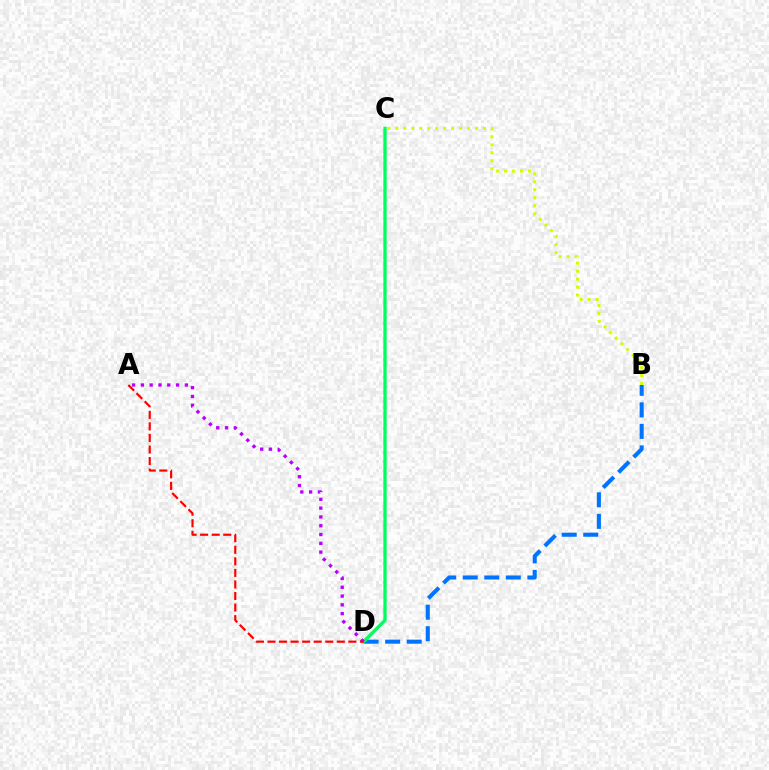{('B', 'C'): [{'color': '#d1ff00', 'line_style': 'dotted', 'thickness': 2.17}], ('B', 'D'): [{'color': '#0074ff', 'line_style': 'dashed', 'thickness': 2.93}], ('C', 'D'): [{'color': '#00ff5c', 'line_style': 'solid', 'thickness': 2.38}], ('A', 'D'): [{'color': '#b900ff', 'line_style': 'dotted', 'thickness': 2.39}, {'color': '#ff0000', 'line_style': 'dashed', 'thickness': 1.57}]}